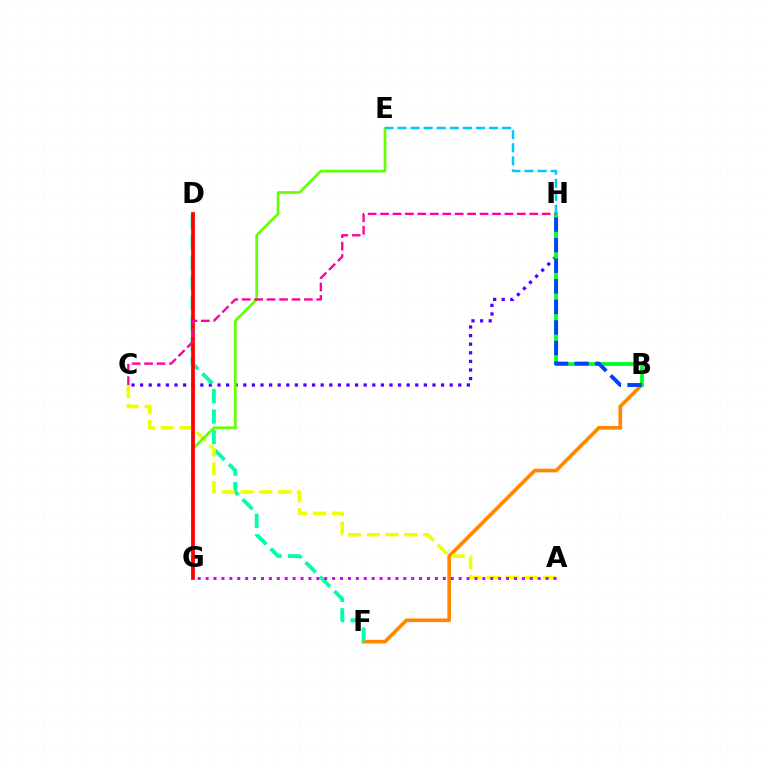{('B', 'F'): [{'color': '#ff8800', 'line_style': 'solid', 'thickness': 2.63}], ('C', 'H'): [{'color': '#4f00ff', 'line_style': 'dotted', 'thickness': 2.34}, {'color': '#ff00a0', 'line_style': 'dashed', 'thickness': 1.69}], ('D', 'F'): [{'color': '#00ffaf', 'line_style': 'dashed', 'thickness': 2.76}], ('A', 'C'): [{'color': '#eeff00', 'line_style': 'dashed', 'thickness': 2.55}], ('A', 'G'): [{'color': '#d600ff', 'line_style': 'dotted', 'thickness': 2.15}], ('E', 'G'): [{'color': '#66ff00', 'line_style': 'solid', 'thickness': 1.94}], ('D', 'G'): [{'color': '#ff0000', 'line_style': 'solid', 'thickness': 2.71}], ('B', 'H'): [{'color': '#00ff27', 'line_style': 'solid', 'thickness': 2.74}, {'color': '#003fff', 'line_style': 'dashed', 'thickness': 2.79}], ('E', 'H'): [{'color': '#00c7ff', 'line_style': 'dashed', 'thickness': 1.78}]}